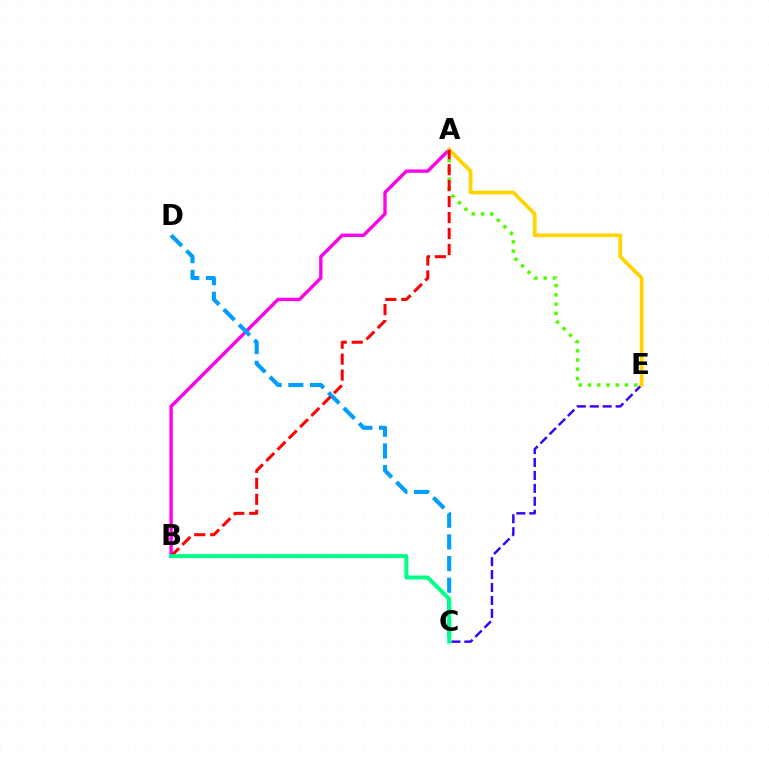{('A', 'B'): [{'color': '#ff00ed', 'line_style': 'solid', 'thickness': 2.43}, {'color': '#ff0000', 'line_style': 'dashed', 'thickness': 2.17}], ('A', 'E'): [{'color': '#4fff00', 'line_style': 'dotted', 'thickness': 2.51}, {'color': '#ffd500', 'line_style': 'solid', 'thickness': 2.71}], ('C', 'E'): [{'color': '#3700ff', 'line_style': 'dashed', 'thickness': 1.76}], ('C', 'D'): [{'color': '#009eff', 'line_style': 'dashed', 'thickness': 2.94}], ('B', 'C'): [{'color': '#00ff86', 'line_style': 'solid', 'thickness': 2.88}]}